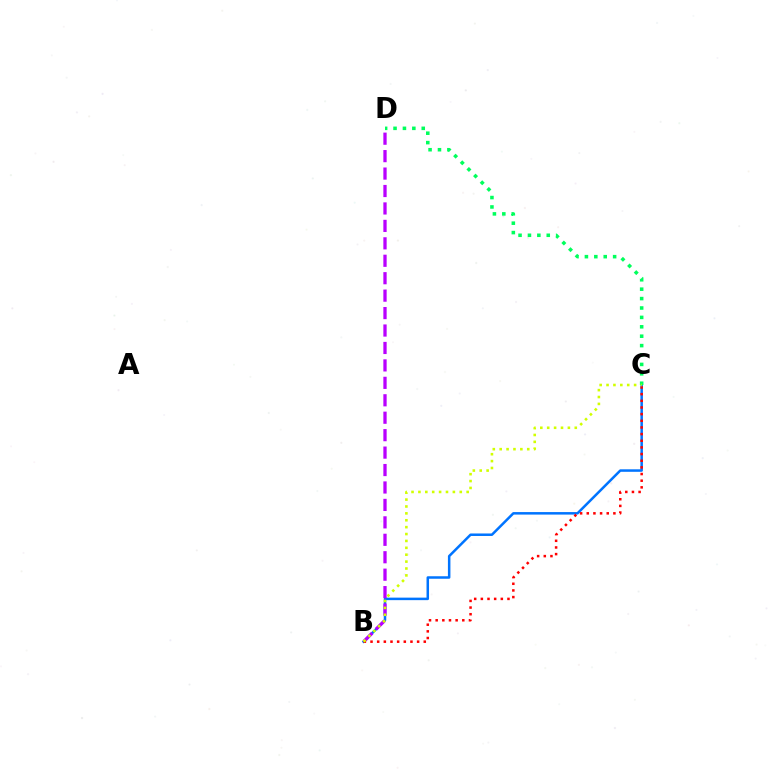{('B', 'C'): [{'color': '#0074ff', 'line_style': 'solid', 'thickness': 1.81}, {'color': '#ff0000', 'line_style': 'dotted', 'thickness': 1.81}, {'color': '#d1ff00', 'line_style': 'dotted', 'thickness': 1.87}], ('B', 'D'): [{'color': '#b900ff', 'line_style': 'dashed', 'thickness': 2.37}], ('C', 'D'): [{'color': '#00ff5c', 'line_style': 'dotted', 'thickness': 2.56}]}